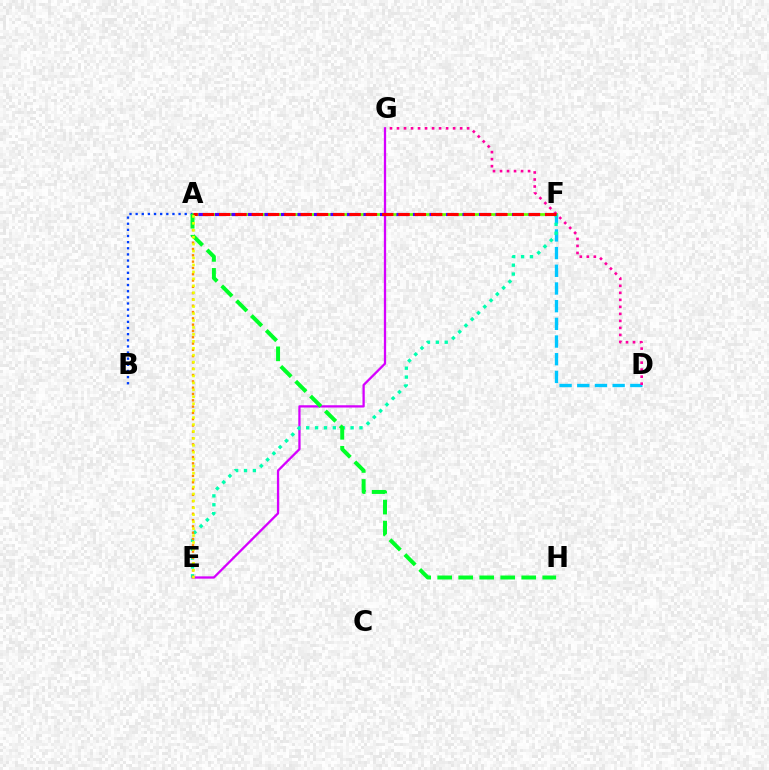{('A', 'B'): [{'color': '#003fff', 'line_style': 'dotted', 'thickness': 1.67}], ('E', 'G'): [{'color': '#d600ff', 'line_style': 'solid', 'thickness': 1.64}], ('A', 'F'): [{'color': '#66ff00', 'line_style': 'solid', 'thickness': 1.98}, {'color': '#4f00ff', 'line_style': 'dashed', 'thickness': 2.24}, {'color': '#ff0000', 'line_style': 'dashed', 'thickness': 2.22}], ('D', 'F'): [{'color': '#00c7ff', 'line_style': 'dashed', 'thickness': 2.4}], ('E', 'F'): [{'color': '#00ffaf', 'line_style': 'dotted', 'thickness': 2.41}], ('A', 'E'): [{'color': '#ff8800', 'line_style': 'dotted', 'thickness': 1.71}, {'color': '#eeff00', 'line_style': 'dotted', 'thickness': 1.89}], ('A', 'H'): [{'color': '#00ff27', 'line_style': 'dashed', 'thickness': 2.85}], ('D', 'G'): [{'color': '#ff00a0', 'line_style': 'dotted', 'thickness': 1.91}]}